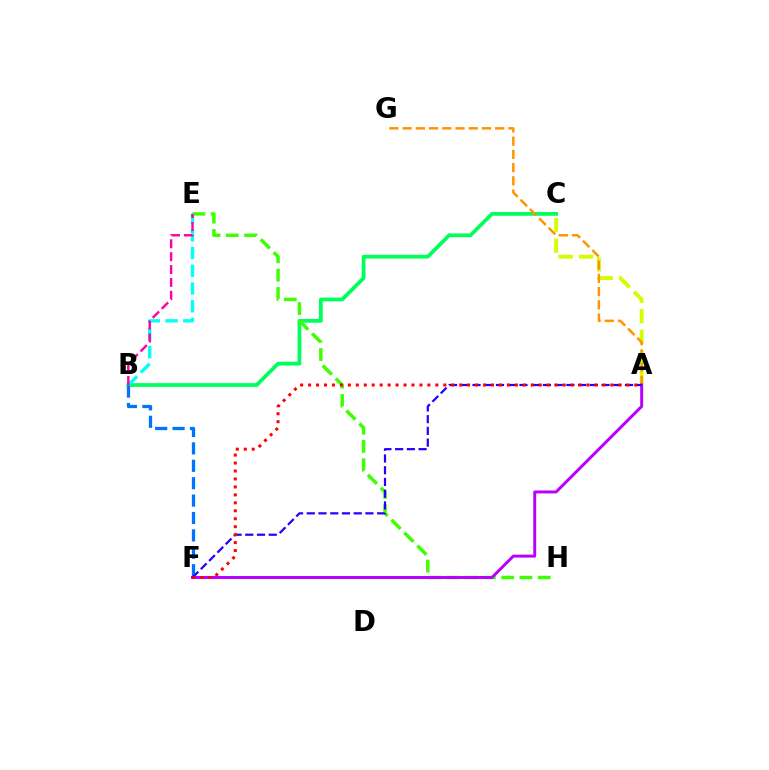{('B', 'C'): [{'color': '#00ff5c', 'line_style': 'solid', 'thickness': 2.71}], ('A', 'C'): [{'color': '#d1ff00', 'line_style': 'dashed', 'thickness': 2.79}], ('A', 'G'): [{'color': '#ff9400', 'line_style': 'dashed', 'thickness': 1.8}], ('E', 'H'): [{'color': '#3dff00', 'line_style': 'dashed', 'thickness': 2.48}], ('B', 'E'): [{'color': '#00fff6', 'line_style': 'dashed', 'thickness': 2.41}, {'color': '#ff00ac', 'line_style': 'dashed', 'thickness': 1.75}], ('B', 'F'): [{'color': '#0074ff', 'line_style': 'dashed', 'thickness': 2.36}], ('A', 'F'): [{'color': '#b900ff', 'line_style': 'solid', 'thickness': 2.13}, {'color': '#2500ff', 'line_style': 'dashed', 'thickness': 1.59}, {'color': '#ff0000', 'line_style': 'dotted', 'thickness': 2.16}]}